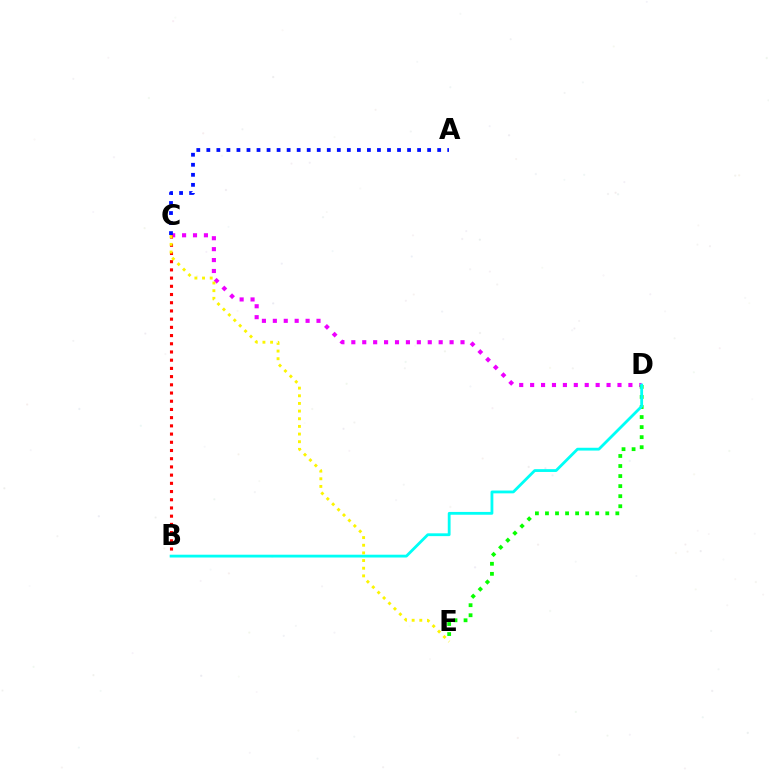{('C', 'D'): [{'color': '#ee00ff', 'line_style': 'dotted', 'thickness': 2.97}], ('A', 'C'): [{'color': '#0010ff', 'line_style': 'dotted', 'thickness': 2.73}], ('B', 'C'): [{'color': '#ff0000', 'line_style': 'dotted', 'thickness': 2.23}], ('D', 'E'): [{'color': '#08ff00', 'line_style': 'dotted', 'thickness': 2.73}], ('B', 'D'): [{'color': '#00fff6', 'line_style': 'solid', 'thickness': 2.02}], ('C', 'E'): [{'color': '#fcf500', 'line_style': 'dotted', 'thickness': 2.08}]}